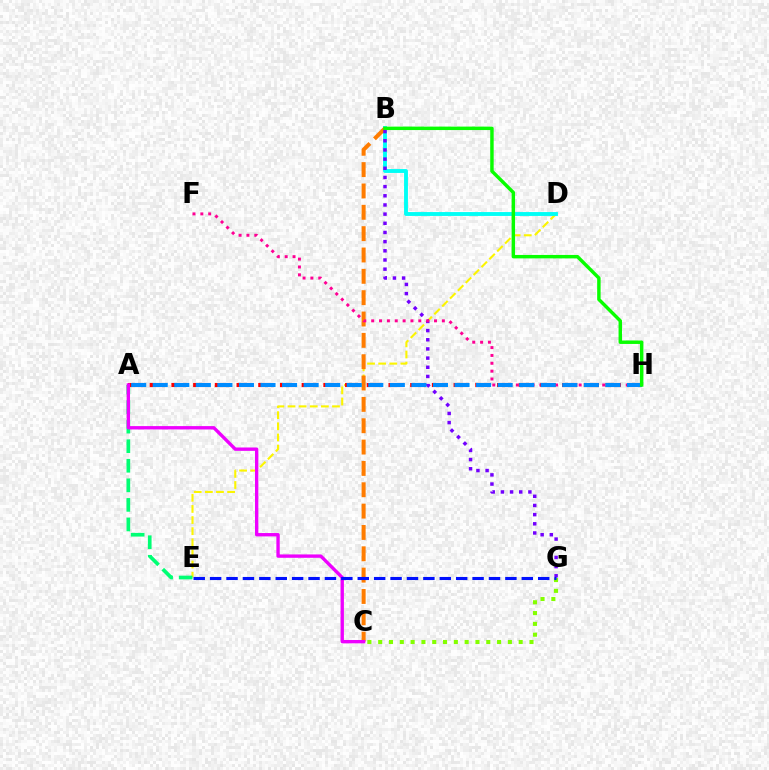{('D', 'E'): [{'color': '#fcf500', 'line_style': 'dashed', 'thickness': 1.51}], ('B', 'D'): [{'color': '#00fff6', 'line_style': 'solid', 'thickness': 2.79}], ('C', 'G'): [{'color': '#84ff00', 'line_style': 'dotted', 'thickness': 2.94}], ('B', 'C'): [{'color': '#ff7c00', 'line_style': 'dashed', 'thickness': 2.9}], ('A', 'E'): [{'color': '#00ff74', 'line_style': 'dashed', 'thickness': 2.66}], ('B', 'G'): [{'color': '#7200ff', 'line_style': 'dotted', 'thickness': 2.49}], ('F', 'H'): [{'color': '#ff0094', 'line_style': 'dotted', 'thickness': 2.13}], ('A', 'H'): [{'color': '#ff0000', 'line_style': 'dashed', 'thickness': 2.95}, {'color': '#008cff', 'line_style': 'dashed', 'thickness': 2.93}], ('A', 'C'): [{'color': '#ee00ff', 'line_style': 'solid', 'thickness': 2.42}], ('B', 'H'): [{'color': '#08ff00', 'line_style': 'solid', 'thickness': 2.48}], ('E', 'G'): [{'color': '#0010ff', 'line_style': 'dashed', 'thickness': 2.23}]}